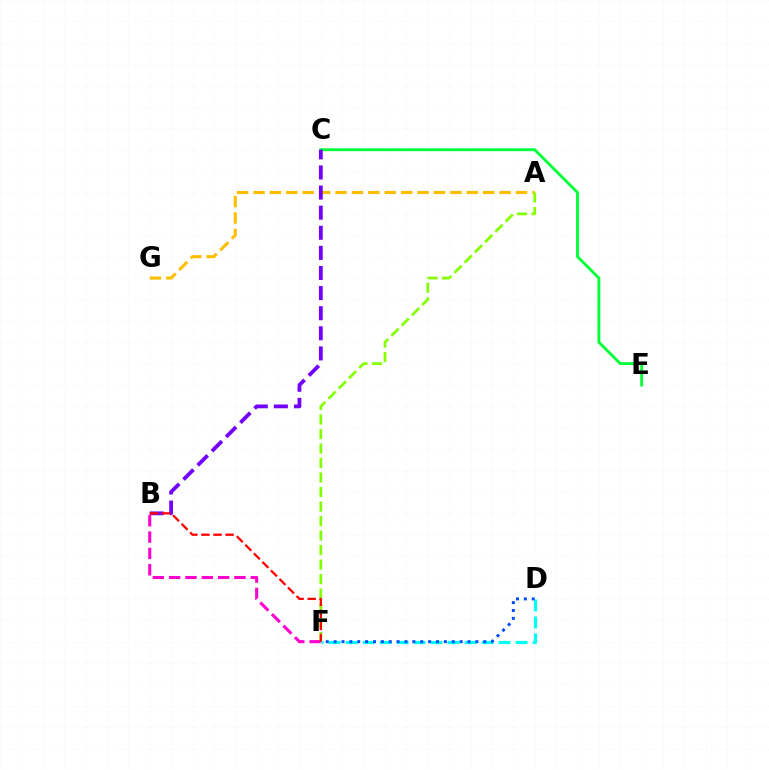{('A', 'G'): [{'color': '#ffbd00', 'line_style': 'dashed', 'thickness': 2.23}], ('C', 'E'): [{'color': '#00ff39', 'line_style': 'solid', 'thickness': 2.07}], ('A', 'F'): [{'color': '#84ff00', 'line_style': 'dashed', 'thickness': 1.97}], ('B', 'C'): [{'color': '#7200ff', 'line_style': 'dashed', 'thickness': 2.73}], ('D', 'F'): [{'color': '#00fff6', 'line_style': 'dashed', 'thickness': 2.31}, {'color': '#004bff', 'line_style': 'dotted', 'thickness': 2.14}], ('B', 'F'): [{'color': '#ff00cf', 'line_style': 'dashed', 'thickness': 2.22}, {'color': '#ff0000', 'line_style': 'dashed', 'thickness': 1.64}]}